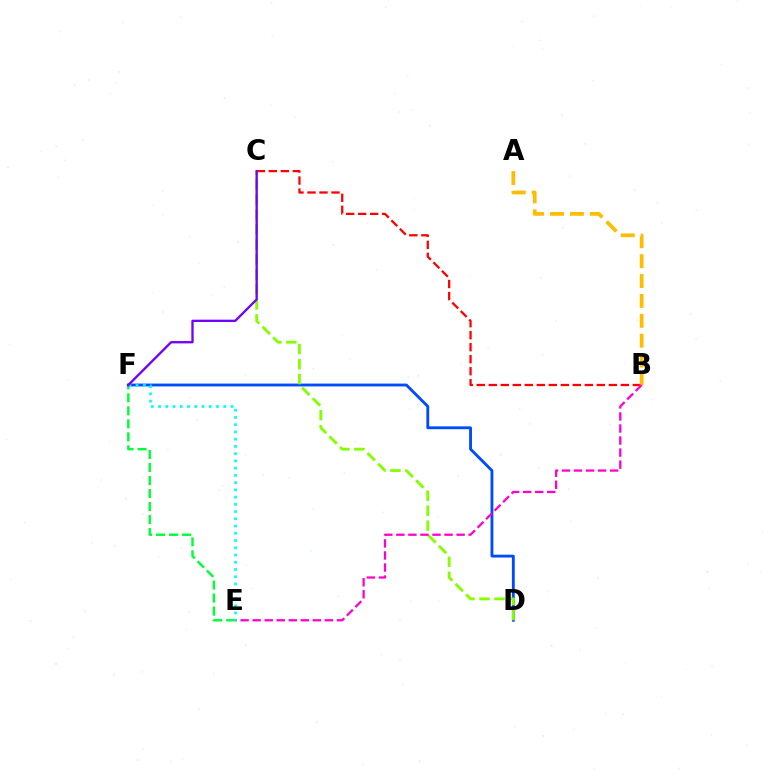{('B', 'C'): [{'color': '#ff0000', 'line_style': 'dashed', 'thickness': 1.63}], ('E', 'F'): [{'color': '#00ff39', 'line_style': 'dashed', 'thickness': 1.77}, {'color': '#00fff6', 'line_style': 'dotted', 'thickness': 1.97}], ('D', 'F'): [{'color': '#004bff', 'line_style': 'solid', 'thickness': 2.05}], ('A', 'B'): [{'color': '#ffbd00', 'line_style': 'dashed', 'thickness': 2.7}], ('C', 'D'): [{'color': '#84ff00', 'line_style': 'dashed', 'thickness': 2.04}], ('B', 'E'): [{'color': '#ff00cf', 'line_style': 'dashed', 'thickness': 1.64}], ('C', 'F'): [{'color': '#7200ff', 'line_style': 'solid', 'thickness': 1.67}]}